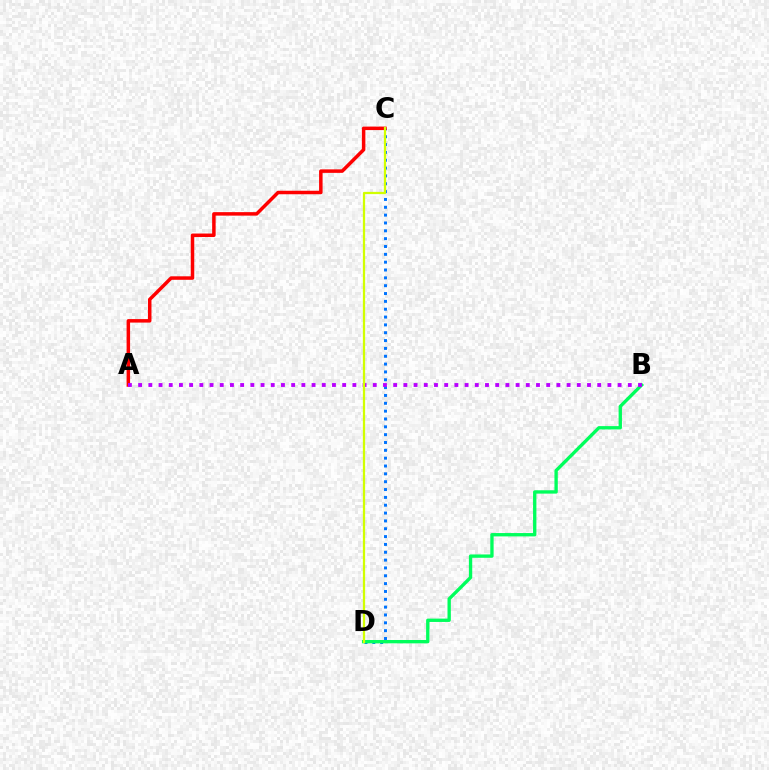{('C', 'D'): [{'color': '#0074ff', 'line_style': 'dotted', 'thickness': 2.13}, {'color': '#d1ff00', 'line_style': 'solid', 'thickness': 1.62}], ('B', 'D'): [{'color': '#00ff5c', 'line_style': 'solid', 'thickness': 2.41}], ('A', 'C'): [{'color': '#ff0000', 'line_style': 'solid', 'thickness': 2.52}], ('A', 'B'): [{'color': '#b900ff', 'line_style': 'dotted', 'thickness': 2.77}]}